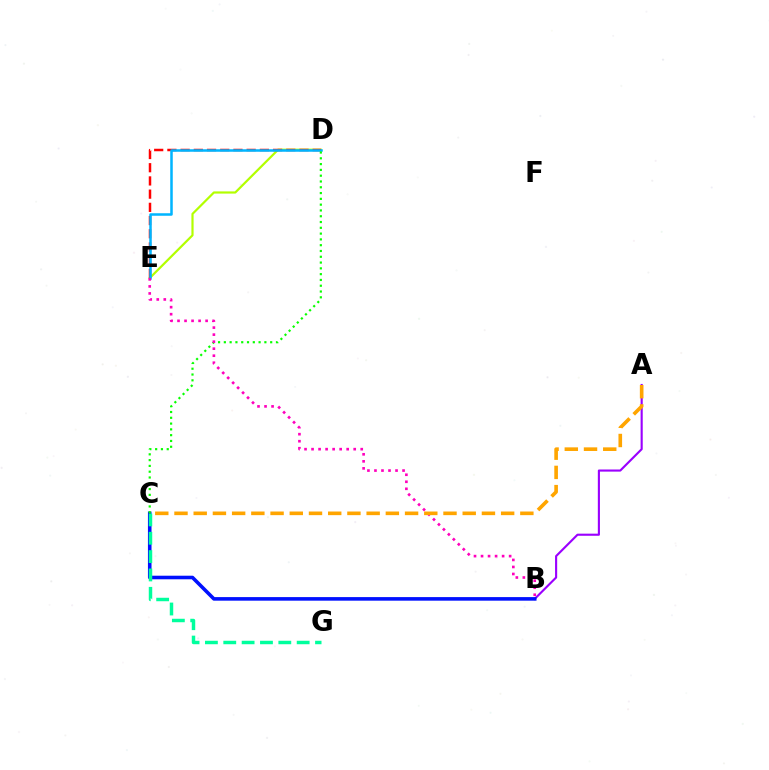{('D', 'E'): [{'color': '#b3ff00', 'line_style': 'solid', 'thickness': 1.58}, {'color': '#ff0000', 'line_style': 'dashed', 'thickness': 1.79}, {'color': '#00b5ff', 'line_style': 'solid', 'thickness': 1.81}], ('A', 'B'): [{'color': '#9b00ff', 'line_style': 'solid', 'thickness': 1.53}], ('B', 'C'): [{'color': '#0010ff', 'line_style': 'solid', 'thickness': 2.58}], ('C', 'G'): [{'color': '#00ff9d', 'line_style': 'dashed', 'thickness': 2.49}], ('C', 'D'): [{'color': '#08ff00', 'line_style': 'dotted', 'thickness': 1.57}], ('B', 'E'): [{'color': '#ff00bd', 'line_style': 'dotted', 'thickness': 1.91}], ('A', 'C'): [{'color': '#ffa500', 'line_style': 'dashed', 'thickness': 2.61}]}